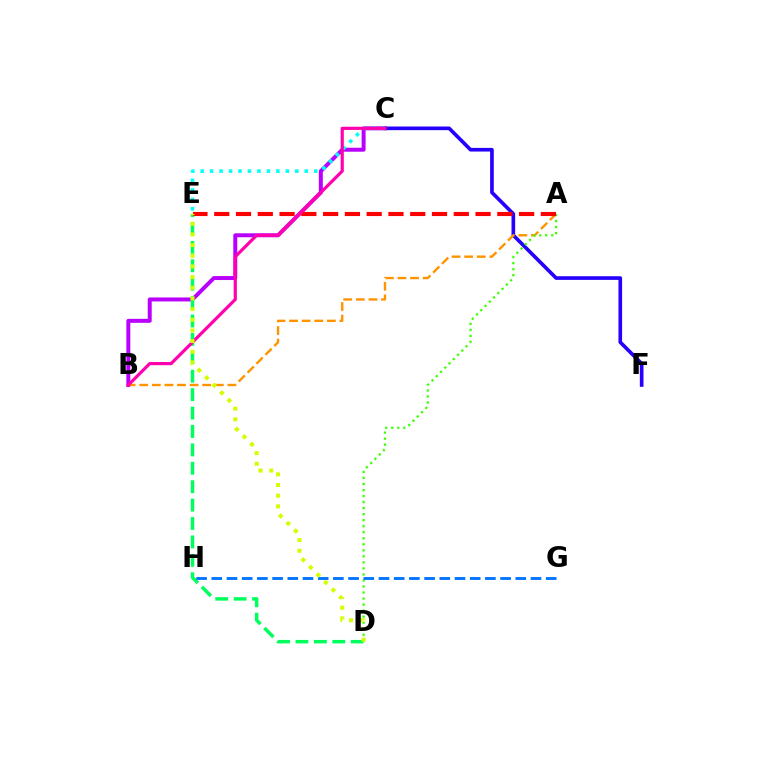{('B', 'C'): [{'color': '#b900ff', 'line_style': 'solid', 'thickness': 2.86}, {'color': '#ff00ac', 'line_style': 'solid', 'thickness': 2.28}], ('C', 'F'): [{'color': '#2500ff', 'line_style': 'solid', 'thickness': 2.63}], ('D', 'E'): [{'color': '#00ff5c', 'line_style': 'dashed', 'thickness': 2.5}, {'color': '#d1ff00', 'line_style': 'dotted', 'thickness': 2.9}], ('C', 'E'): [{'color': '#00fff6', 'line_style': 'dotted', 'thickness': 2.57}], ('A', 'B'): [{'color': '#ff9400', 'line_style': 'dashed', 'thickness': 1.71}], ('A', 'D'): [{'color': '#3dff00', 'line_style': 'dotted', 'thickness': 1.64}], ('A', 'E'): [{'color': '#ff0000', 'line_style': 'dashed', 'thickness': 2.96}], ('G', 'H'): [{'color': '#0074ff', 'line_style': 'dashed', 'thickness': 2.06}]}